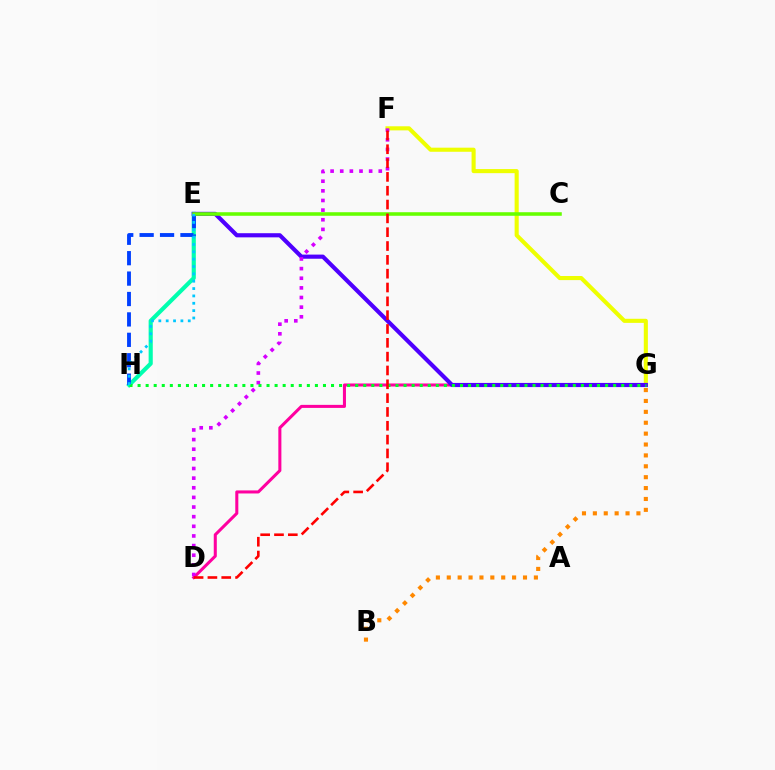{('D', 'G'): [{'color': '#ff00a0', 'line_style': 'solid', 'thickness': 2.19}], ('E', 'H'): [{'color': '#00ffaf', 'line_style': 'solid', 'thickness': 2.98}, {'color': '#003fff', 'line_style': 'dashed', 'thickness': 2.77}, {'color': '#00c7ff', 'line_style': 'dotted', 'thickness': 2.0}], ('F', 'G'): [{'color': '#eeff00', 'line_style': 'solid', 'thickness': 2.95}], ('E', 'G'): [{'color': '#4f00ff', 'line_style': 'solid', 'thickness': 2.98}], ('C', 'E'): [{'color': '#66ff00', 'line_style': 'solid', 'thickness': 2.56}], ('B', 'G'): [{'color': '#ff8800', 'line_style': 'dotted', 'thickness': 2.96}], ('D', 'F'): [{'color': '#d600ff', 'line_style': 'dotted', 'thickness': 2.62}, {'color': '#ff0000', 'line_style': 'dashed', 'thickness': 1.88}], ('G', 'H'): [{'color': '#00ff27', 'line_style': 'dotted', 'thickness': 2.19}]}